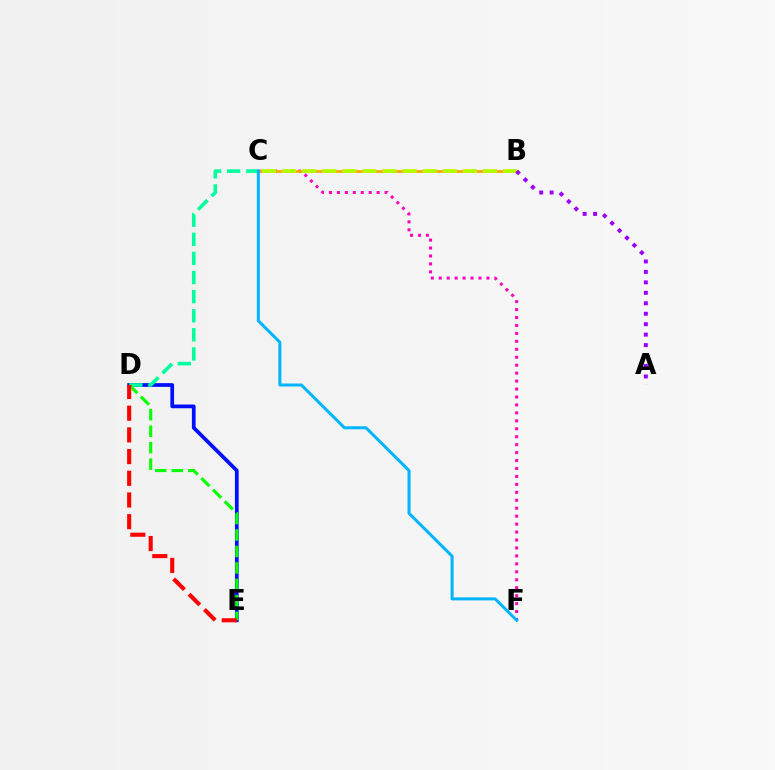{('C', 'F'): [{'color': '#ff00bd', 'line_style': 'dotted', 'thickness': 2.16}, {'color': '#00b5ff', 'line_style': 'solid', 'thickness': 2.17}], ('D', 'E'): [{'color': '#0010ff', 'line_style': 'solid', 'thickness': 2.68}, {'color': '#08ff00', 'line_style': 'dashed', 'thickness': 2.24}, {'color': '#ff0000', 'line_style': 'dashed', 'thickness': 2.95}], ('C', 'D'): [{'color': '#00ff9d', 'line_style': 'dashed', 'thickness': 2.6}], ('B', 'C'): [{'color': '#ffa500', 'line_style': 'solid', 'thickness': 1.95}, {'color': '#b3ff00', 'line_style': 'dashed', 'thickness': 2.73}], ('A', 'B'): [{'color': '#9b00ff', 'line_style': 'dotted', 'thickness': 2.84}]}